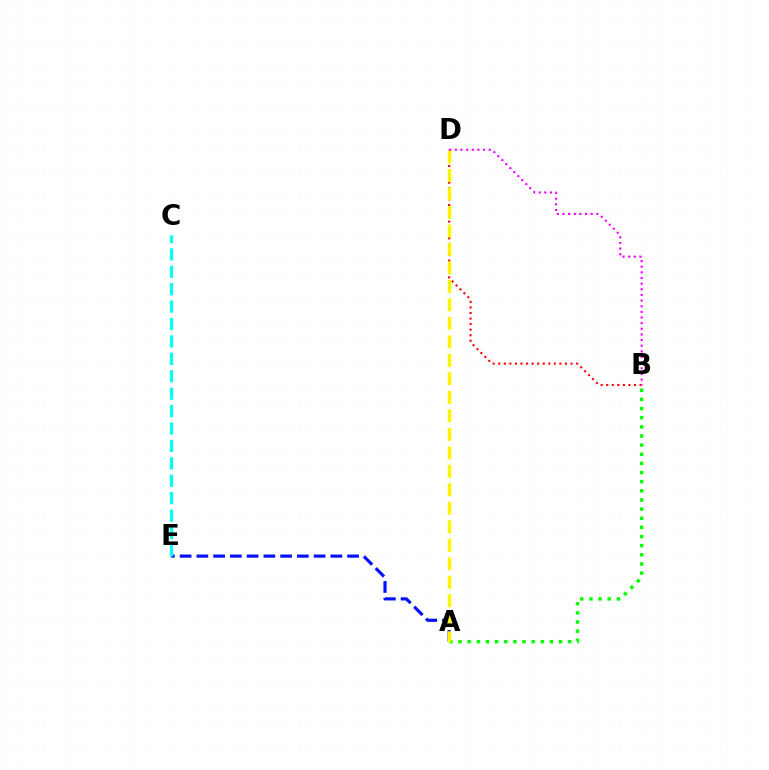{('B', 'D'): [{'color': '#ff0000', 'line_style': 'dotted', 'thickness': 1.51}, {'color': '#ee00ff', 'line_style': 'dotted', 'thickness': 1.53}], ('A', 'B'): [{'color': '#08ff00', 'line_style': 'dotted', 'thickness': 2.48}], ('A', 'E'): [{'color': '#0010ff', 'line_style': 'dashed', 'thickness': 2.28}], ('A', 'D'): [{'color': '#fcf500', 'line_style': 'dashed', 'thickness': 2.51}], ('C', 'E'): [{'color': '#00fff6', 'line_style': 'dashed', 'thickness': 2.37}]}